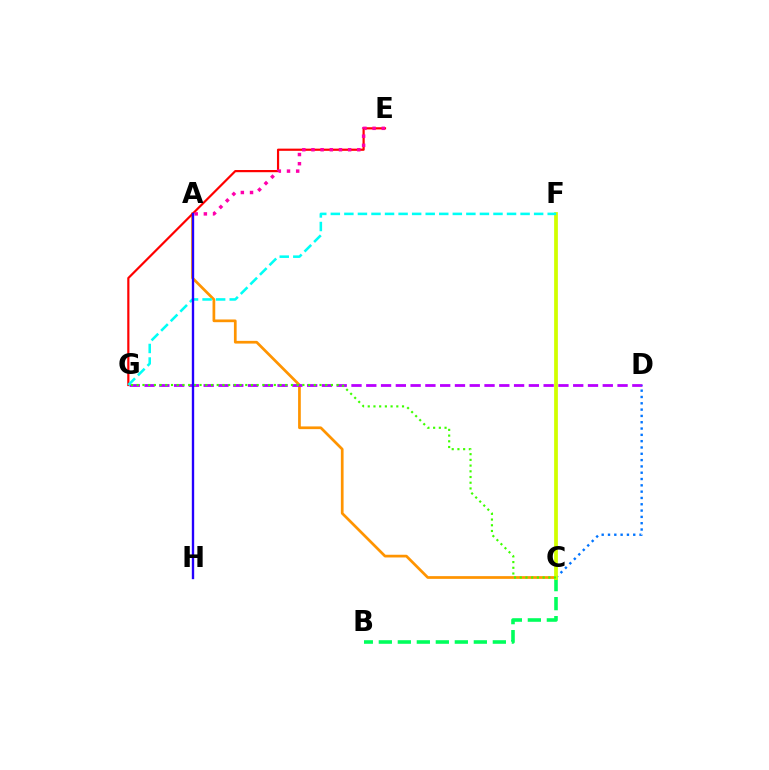{('A', 'C'): [{'color': '#ff9400', 'line_style': 'solid', 'thickness': 1.96}], ('B', 'C'): [{'color': '#00ff5c', 'line_style': 'dashed', 'thickness': 2.58}], ('E', 'G'): [{'color': '#ff0000', 'line_style': 'solid', 'thickness': 1.58}], ('A', 'E'): [{'color': '#ff00ac', 'line_style': 'dotted', 'thickness': 2.49}], ('D', 'G'): [{'color': '#b900ff', 'line_style': 'dashed', 'thickness': 2.01}], ('C', 'D'): [{'color': '#0074ff', 'line_style': 'dotted', 'thickness': 1.71}], ('C', 'F'): [{'color': '#d1ff00', 'line_style': 'solid', 'thickness': 2.7}], ('C', 'G'): [{'color': '#3dff00', 'line_style': 'dotted', 'thickness': 1.55}], ('F', 'G'): [{'color': '#00fff6', 'line_style': 'dashed', 'thickness': 1.84}], ('A', 'H'): [{'color': '#2500ff', 'line_style': 'solid', 'thickness': 1.7}]}